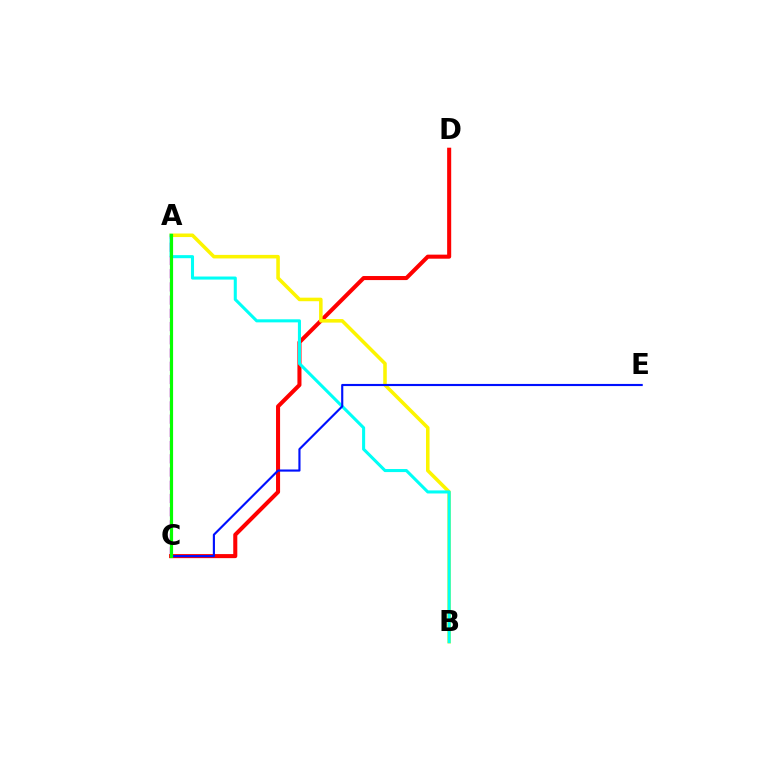{('A', 'C'): [{'color': '#ee00ff', 'line_style': 'dashed', 'thickness': 1.8}, {'color': '#08ff00', 'line_style': 'solid', 'thickness': 2.29}], ('C', 'D'): [{'color': '#ff0000', 'line_style': 'solid', 'thickness': 2.92}], ('A', 'B'): [{'color': '#fcf500', 'line_style': 'solid', 'thickness': 2.55}, {'color': '#00fff6', 'line_style': 'solid', 'thickness': 2.21}], ('C', 'E'): [{'color': '#0010ff', 'line_style': 'solid', 'thickness': 1.54}]}